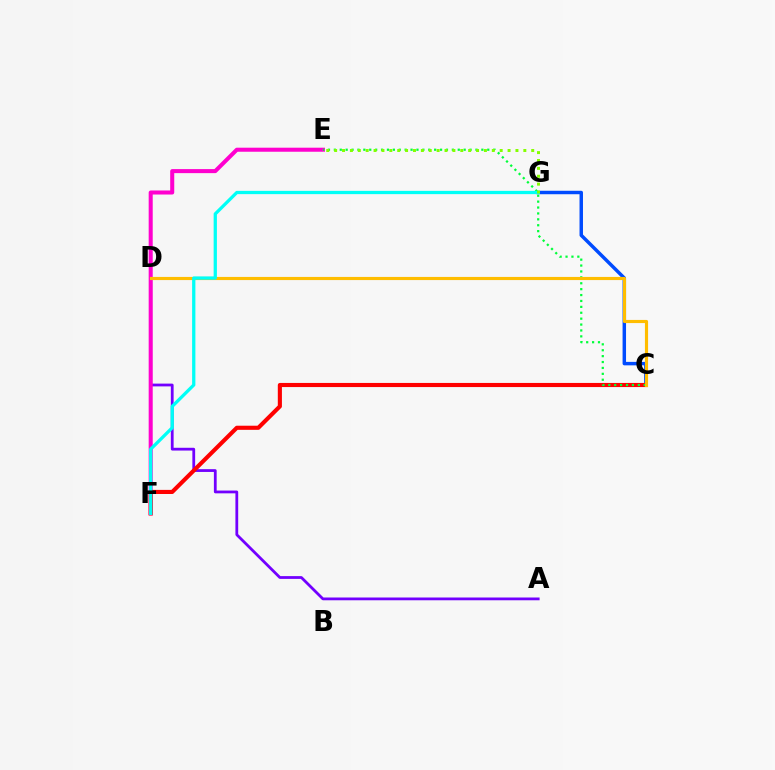{('A', 'D'): [{'color': '#7200ff', 'line_style': 'solid', 'thickness': 2.0}], ('E', 'F'): [{'color': '#ff00cf', 'line_style': 'solid', 'thickness': 2.91}], ('C', 'G'): [{'color': '#004bff', 'line_style': 'solid', 'thickness': 2.49}], ('C', 'F'): [{'color': '#ff0000', 'line_style': 'solid', 'thickness': 2.96}], ('C', 'E'): [{'color': '#00ff39', 'line_style': 'dotted', 'thickness': 1.6}], ('C', 'D'): [{'color': '#ffbd00', 'line_style': 'solid', 'thickness': 2.26}], ('F', 'G'): [{'color': '#00fff6', 'line_style': 'solid', 'thickness': 2.36}], ('E', 'G'): [{'color': '#84ff00', 'line_style': 'dotted', 'thickness': 2.14}]}